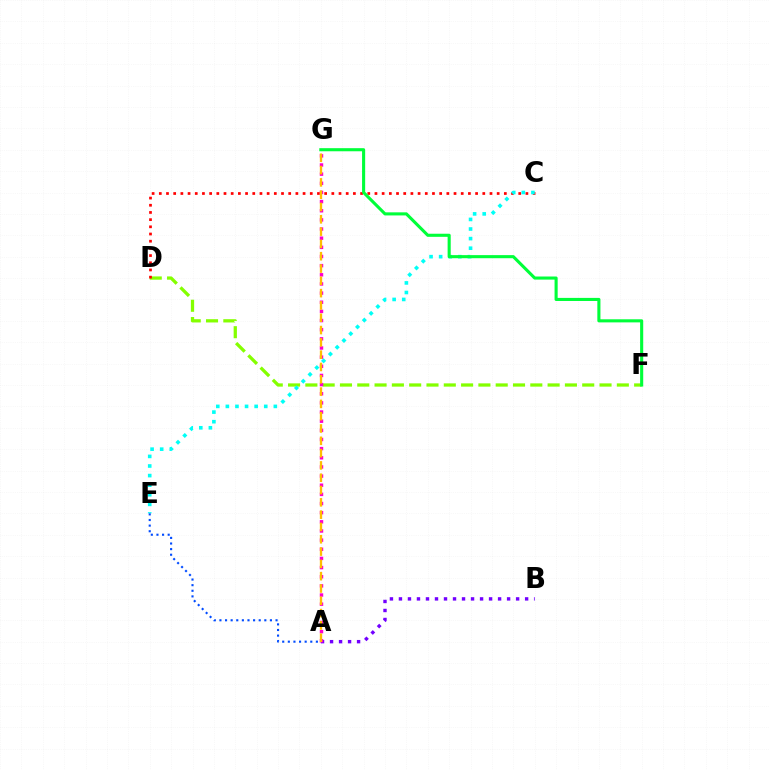{('D', 'F'): [{'color': '#84ff00', 'line_style': 'dashed', 'thickness': 2.35}], ('A', 'B'): [{'color': '#7200ff', 'line_style': 'dotted', 'thickness': 2.45}], ('C', 'D'): [{'color': '#ff0000', 'line_style': 'dotted', 'thickness': 1.95}], ('A', 'G'): [{'color': '#ff00cf', 'line_style': 'dotted', 'thickness': 2.49}, {'color': '#ffbd00', 'line_style': 'dashed', 'thickness': 1.67}], ('C', 'E'): [{'color': '#00fff6', 'line_style': 'dotted', 'thickness': 2.61}], ('F', 'G'): [{'color': '#00ff39', 'line_style': 'solid', 'thickness': 2.23}], ('A', 'E'): [{'color': '#004bff', 'line_style': 'dotted', 'thickness': 1.52}]}